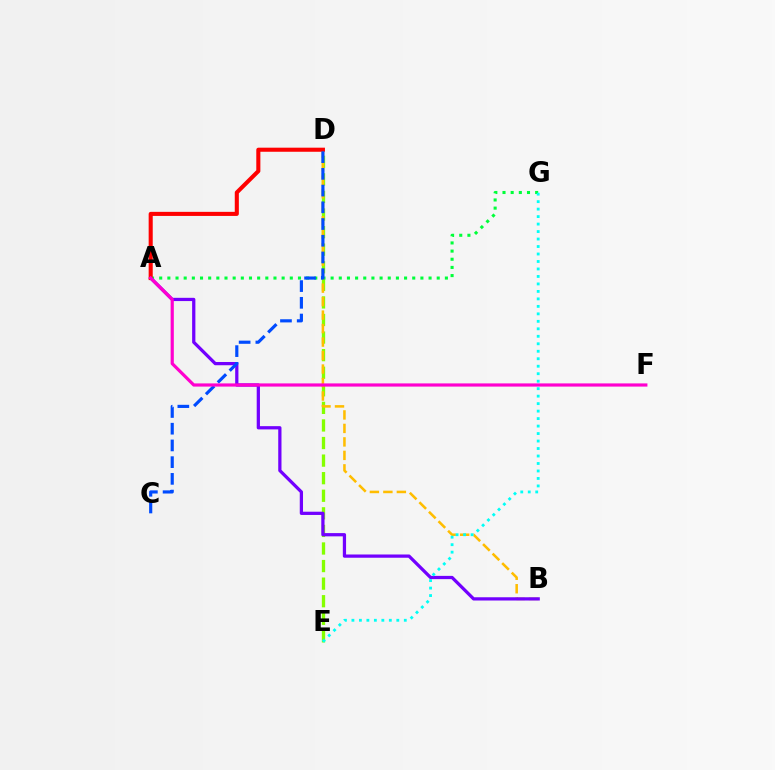{('D', 'E'): [{'color': '#84ff00', 'line_style': 'dashed', 'thickness': 2.39}], ('A', 'G'): [{'color': '#00ff39', 'line_style': 'dotted', 'thickness': 2.22}], ('B', 'D'): [{'color': '#ffbd00', 'line_style': 'dashed', 'thickness': 1.83}], ('A', 'B'): [{'color': '#7200ff', 'line_style': 'solid', 'thickness': 2.34}], ('A', 'D'): [{'color': '#ff0000', 'line_style': 'solid', 'thickness': 2.93}], ('C', 'D'): [{'color': '#004bff', 'line_style': 'dashed', 'thickness': 2.27}], ('A', 'F'): [{'color': '#ff00cf', 'line_style': 'solid', 'thickness': 2.29}], ('E', 'G'): [{'color': '#00fff6', 'line_style': 'dotted', 'thickness': 2.03}]}